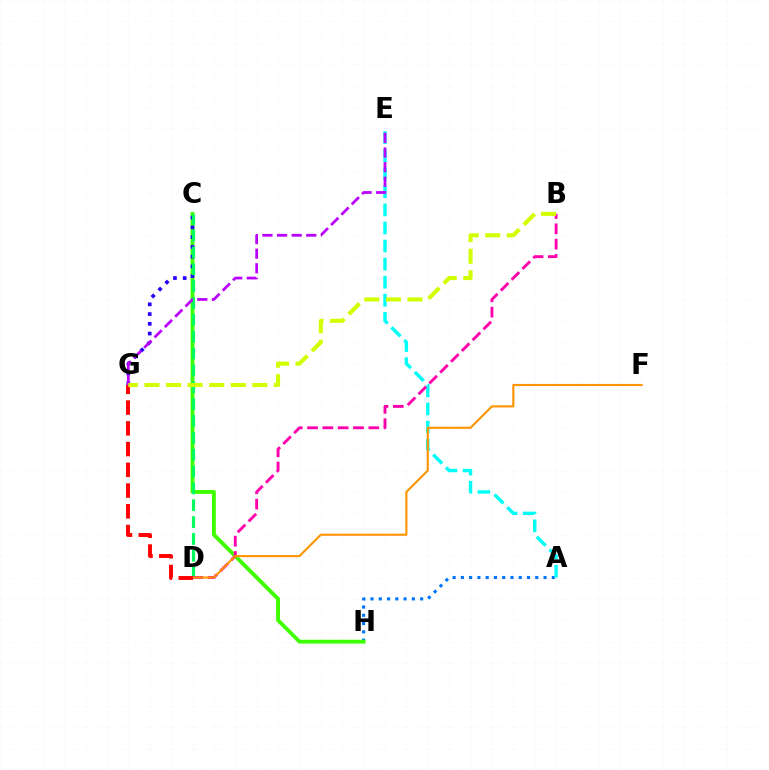{('A', 'H'): [{'color': '#0074ff', 'line_style': 'dotted', 'thickness': 2.25}], ('C', 'H'): [{'color': '#3dff00', 'line_style': 'solid', 'thickness': 2.76}], ('C', 'G'): [{'color': '#2500ff', 'line_style': 'dotted', 'thickness': 2.65}], ('C', 'D'): [{'color': '#00ff5c', 'line_style': 'dashed', 'thickness': 2.29}], ('A', 'E'): [{'color': '#00fff6', 'line_style': 'dashed', 'thickness': 2.45}], ('B', 'D'): [{'color': '#ff00ac', 'line_style': 'dashed', 'thickness': 2.08}], ('E', 'G'): [{'color': '#b900ff', 'line_style': 'dashed', 'thickness': 1.98}], ('D', 'F'): [{'color': '#ff9400', 'line_style': 'solid', 'thickness': 1.53}], ('D', 'G'): [{'color': '#ff0000', 'line_style': 'dashed', 'thickness': 2.82}], ('B', 'G'): [{'color': '#d1ff00', 'line_style': 'dashed', 'thickness': 2.93}]}